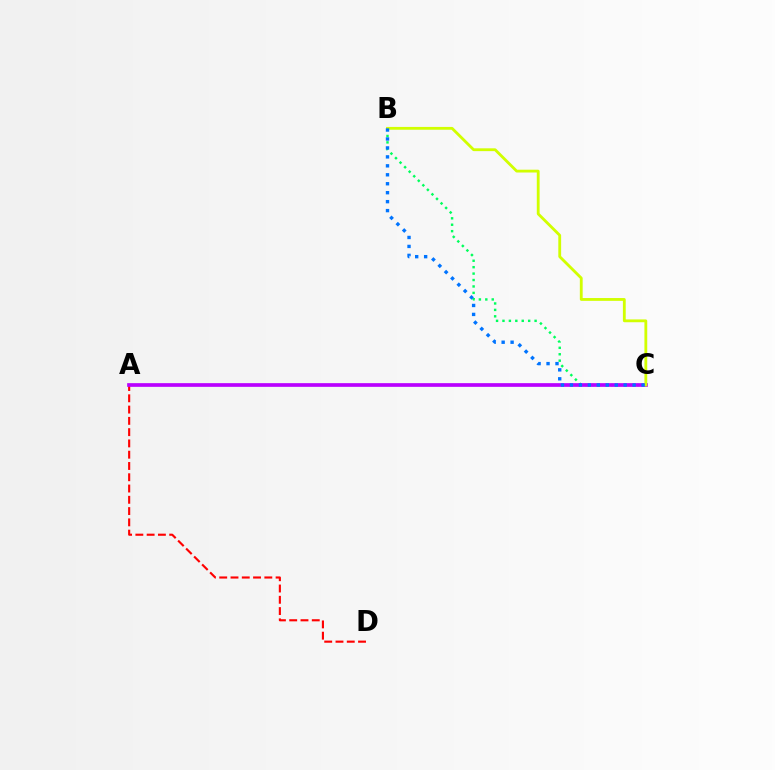{('A', 'D'): [{'color': '#ff0000', 'line_style': 'dashed', 'thickness': 1.53}], ('B', 'C'): [{'color': '#00ff5c', 'line_style': 'dotted', 'thickness': 1.75}, {'color': '#d1ff00', 'line_style': 'solid', 'thickness': 2.02}, {'color': '#0074ff', 'line_style': 'dotted', 'thickness': 2.43}], ('A', 'C'): [{'color': '#b900ff', 'line_style': 'solid', 'thickness': 2.66}]}